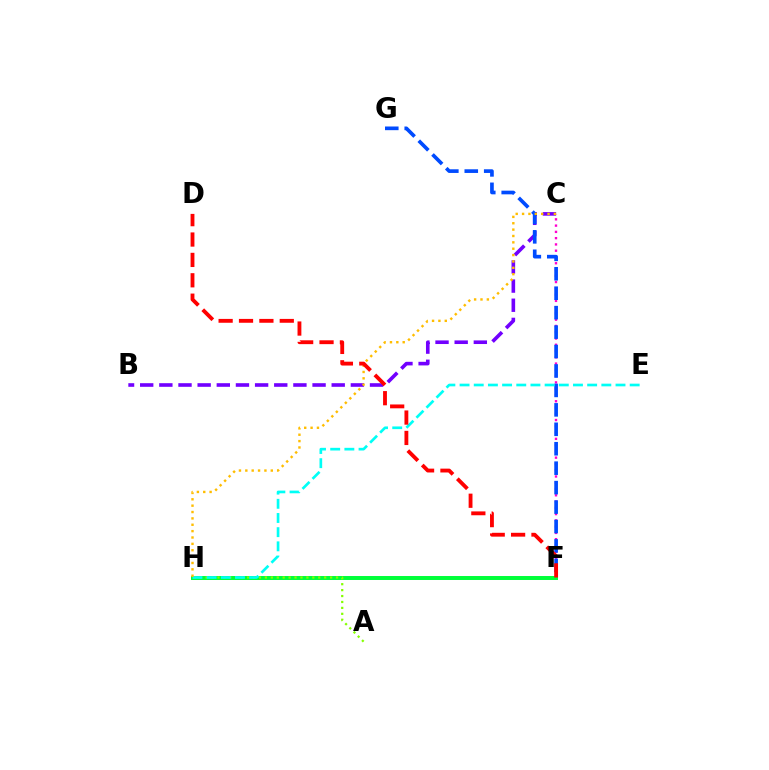{('C', 'F'): [{'color': '#ff00cf', 'line_style': 'dotted', 'thickness': 1.7}], ('B', 'C'): [{'color': '#7200ff', 'line_style': 'dashed', 'thickness': 2.6}], ('F', 'G'): [{'color': '#004bff', 'line_style': 'dashed', 'thickness': 2.64}], ('F', 'H'): [{'color': '#00ff39', 'line_style': 'solid', 'thickness': 2.86}], ('A', 'H'): [{'color': '#84ff00', 'line_style': 'dotted', 'thickness': 1.61}], ('E', 'H'): [{'color': '#00fff6', 'line_style': 'dashed', 'thickness': 1.93}], ('C', 'H'): [{'color': '#ffbd00', 'line_style': 'dotted', 'thickness': 1.73}], ('D', 'F'): [{'color': '#ff0000', 'line_style': 'dashed', 'thickness': 2.77}]}